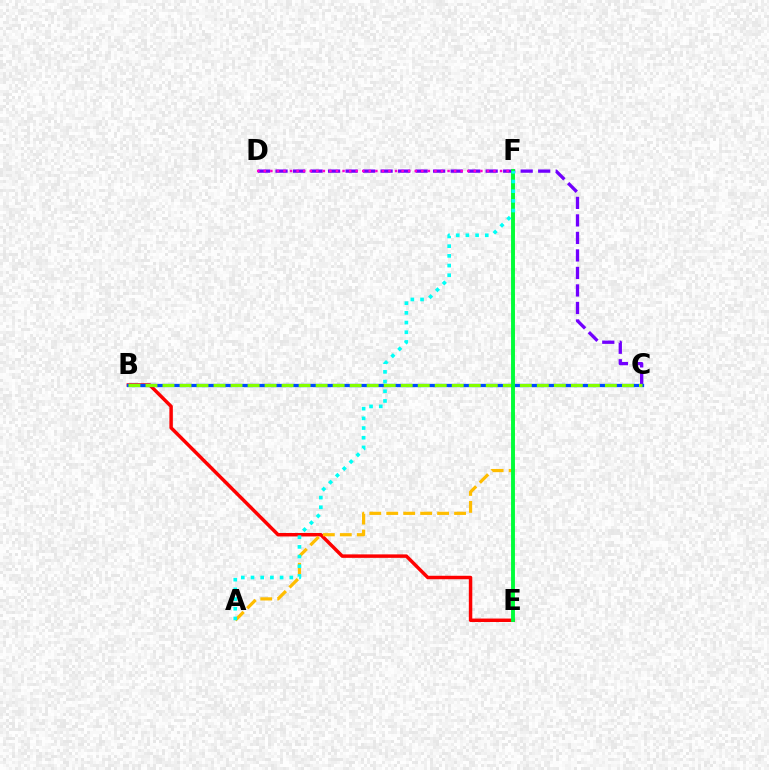{('C', 'D'): [{'color': '#7200ff', 'line_style': 'dashed', 'thickness': 2.38}], ('B', 'E'): [{'color': '#ff0000', 'line_style': 'solid', 'thickness': 2.49}], ('D', 'F'): [{'color': '#ff00cf', 'line_style': 'dotted', 'thickness': 1.78}], ('A', 'F'): [{'color': '#ffbd00', 'line_style': 'dashed', 'thickness': 2.3}, {'color': '#00fff6', 'line_style': 'dotted', 'thickness': 2.63}], ('B', 'C'): [{'color': '#004bff', 'line_style': 'solid', 'thickness': 2.36}, {'color': '#84ff00', 'line_style': 'dashed', 'thickness': 2.31}], ('E', 'F'): [{'color': '#00ff39', 'line_style': 'solid', 'thickness': 2.8}]}